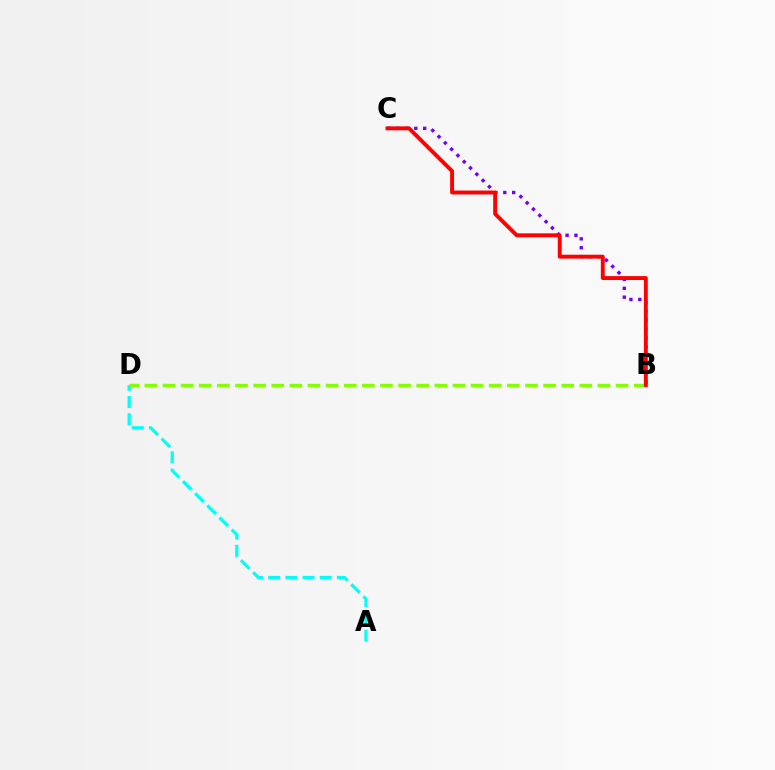{('A', 'D'): [{'color': '#00fff6', 'line_style': 'dashed', 'thickness': 2.33}], ('B', 'C'): [{'color': '#7200ff', 'line_style': 'dotted', 'thickness': 2.41}, {'color': '#ff0000', 'line_style': 'solid', 'thickness': 2.81}], ('B', 'D'): [{'color': '#84ff00', 'line_style': 'dashed', 'thickness': 2.46}]}